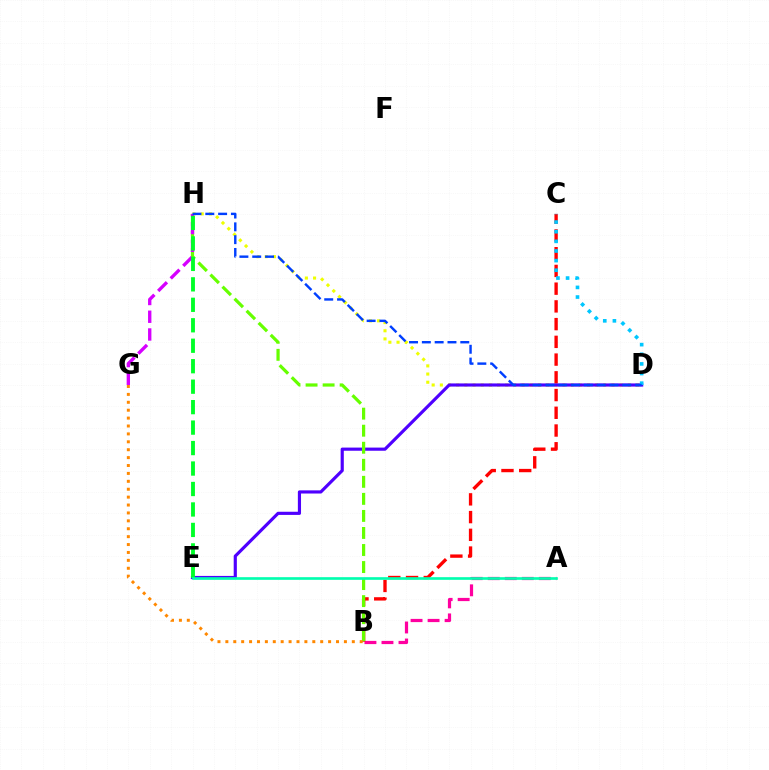{('A', 'B'): [{'color': '#ff00a0', 'line_style': 'dashed', 'thickness': 2.31}], ('D', 'H'): [{'color': '#eeff00', 'line_style': 'dotted', 'thickness': 2.22}, {'color': '#003fff', 'line_style': 'dashed', 'thickness': 1.74}], ('B', 'C'): [{'color': '#ff0000', 'line_style': 'dashed', 'thickness': 2.41}], ('D', 'E'): [{'color': '#4f00ff', 'line_style': 'solid', 'thickness': 2.28}], ('B', 'H'): [{'color': '#66ff00', 'line_style': 'dashed', 'thickness': 2.32}], ('C', 'D'): [{'color': '#00c7ff', 'line_style': 'dotted', 'thickness': 2.62}], ('G', 'H'): [{'color': '#d600ff', 'line_style': 'dashed', 'thickness': 2.41}], ('E', 'H'): [{'color': '#00ff27', 'line_style': 'dashed', 'thickness': 2.78}], ('A', 'E'): [{'color': '#00ffaf', 'line_style': 'solid', 'thickness': 1.91}], ('B', 'G'): [{'color': '#ff8800', 'line_style': 'dotted', 'thickness': 2.15}]}